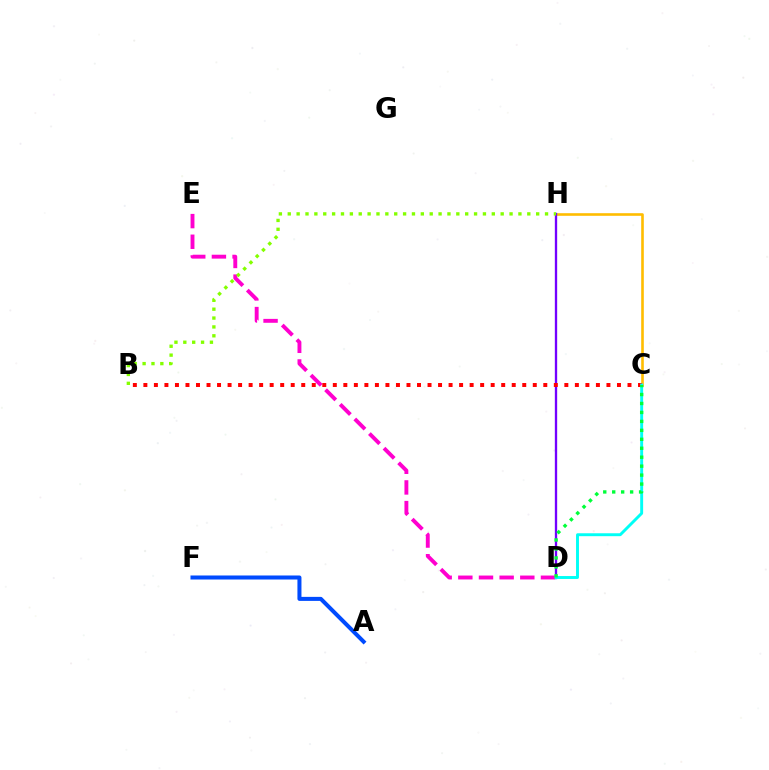{('C', 'H'): [{'color': '#ffbd00', 'line_style': 'solid', 'thickness': 1.88}], ('D', 'H'): [{'color': '#7200ff', 'line_style': 'solid', 'thickness': 1.68}], ('A', 'F'): [{'color': '#004bff', 'line_style': 'solid', 'thickness': 2.9}], ('D', 'E'): [{'color': '#ff00cf', 'line_style': 'dashed', 'thickness': 2.81}], ('B', 'C'): [{'color': '#ff0000', 'line_style': 'dotted', 'thickness': 2.86}], ('C', 'D'): [{'color': '#00fff6', 'line_style': 'solid', 'thickness': 2.1}, {'color': '#00ff39', 'line_style': 'dotted', 'thickness': 2.43}], ('B', 'H'): [{'color': '#84ff00', 'line_style': 'dotted', 'thickness': 2.41}]}